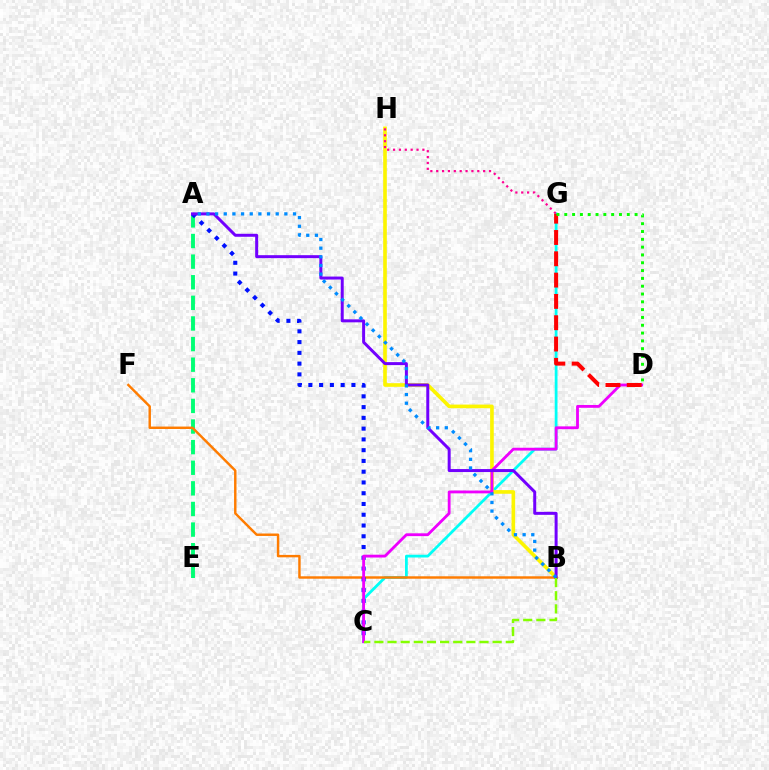{('C', 'G'): [{'color': '#00fff6', 'line_style': 'solid', 'thickness': 2.0}], ('A', 'E'): [{'color': '#00ff74', 'line_style': 'dashed', 'thickness': 2.8}], ('B', 'H'): [{'color': '#fcf500', 'line_style': 'solid', 'thickness': 2.62}], ('B', 'F'): [{'color': '#ff7c00', 'line_style': 'solid', 'thickness': 1.75}], ('A', 'C'): [{'color': '#0010ff', 'line_style': 'dotted', 'thickness': 2.92}], ('C', 'D'): [{'color': '#ee00ff', 'line_style': 'solid', 'thickness': 2.03}], ('A', 'B'): [{'color': '#7200ff', 'line_style': 'solid', 'thickness': 2.15}, {'color': '#008cff', 'line_style': 'dotted', 'thickness': 2.35}], ('G', 'H'): [{'color': '#ff0094', 'line_style': 'dotted', 'thickness': 1.59}], ('B', 'C'): [{'color': '#84ff00', 'line_style': 'dashed', 'thickness': 1.79}], ('D', 'G'): [{'color': '#ff0000', 'line_style': 'dashed', 'thickness': 2.9}, {'color': '#08ff00', 'line_style': 'dotted', 'thickness': 2.12}]}